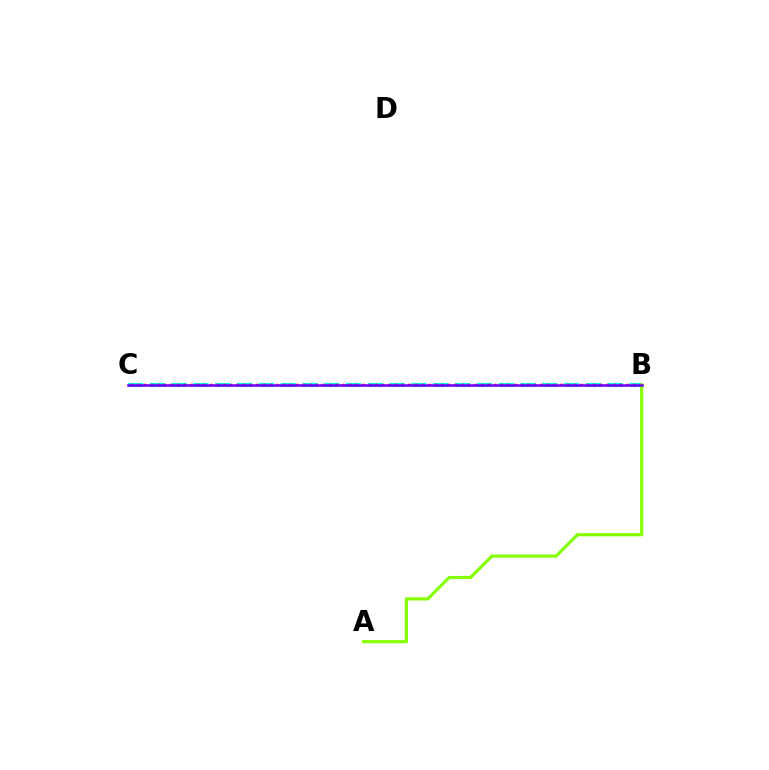{('B', 'C'): [{'color': '#00fff6', 'line_style': 'dashed', 'thickness': 2.96}, {'color': '#ff0000', 'line_style': 'dotted', 'thickness': 1.8}, {'color': '#7200ff', 'line_style': 'solid', 'thickness': 1.83}], ('A', 'B'): [{'color': '#84ff00', 'line_style': 'solid', 'thickness': 2.27}]}